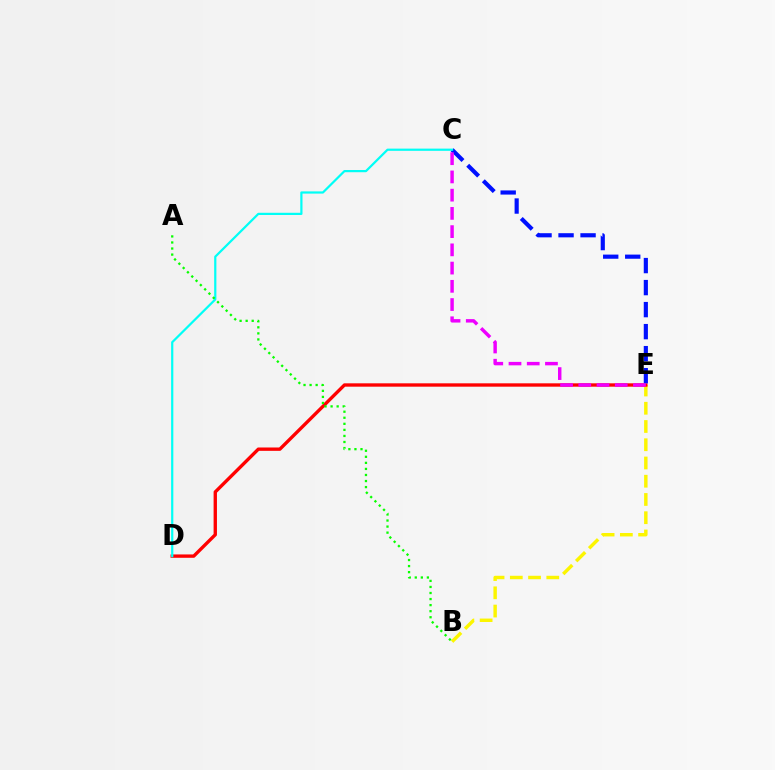{('B', 'E'): [{'color': '#fcf500', 'line_style': 'dashed', 'thickness': 2.48}], ('D', 'E'): [{'color': '#ff0000', 'line_style': 'solid', 'thickness': 2.42}], ('C', 'E'): [{'color': '#0010ff', 'line_style': 'dashed', 'thickness': 2.99}, {'color': '#ee00ff', 'line_style': 'dashed', 'thickness': 2.48}], ('C', 'D'): [{'color': '#00fff6', 'line_style': 'solid', 'thickness': 1.59}], ('A', 'B'): [{'color': '#08ff00', 'line_style': 'dotted', 'thickness': 1.65}]}